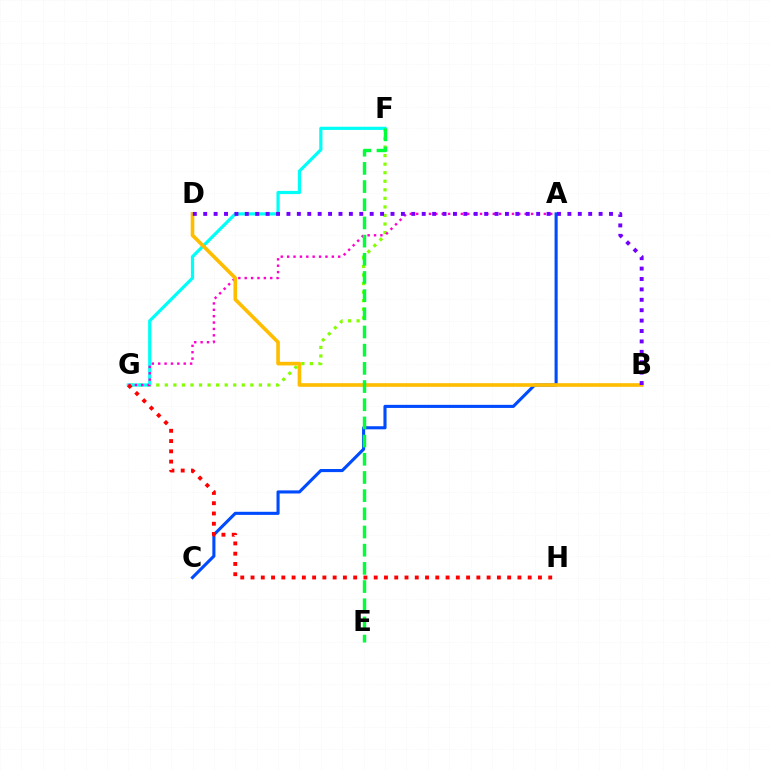{('F', 'G'): [{'color': '#84ff00', 'line_style': 'dotted', 'thickness': 2.32}, {'color': '#00fff6', 'line_style': 'solid', 'thickness': 2.3}], ('A', 'C'): [{'color': '#004bff', 'line_style': 'solid', 'thickness': 2.23}], ('A', 'G'): [{'color': '#ff00cf', 'line_style': 'dotted', 'thickness': 1.73}], ('B', 'D'): [{'color': '#ffbd00', 'line_style': 'solid', 'thickness': 2.62}, {'color': '#7200ff', 'line_style': 'dotted', 'thickness': 2.83}], ('E', 'F'): [{'color': '#00ff39', 'line_style': 'dashed', 'thickness': 2.47}], ('G', 'H'): [{'color': '#ff0000', 'line_style': 'dotted', 'thickness': 2.79}]}